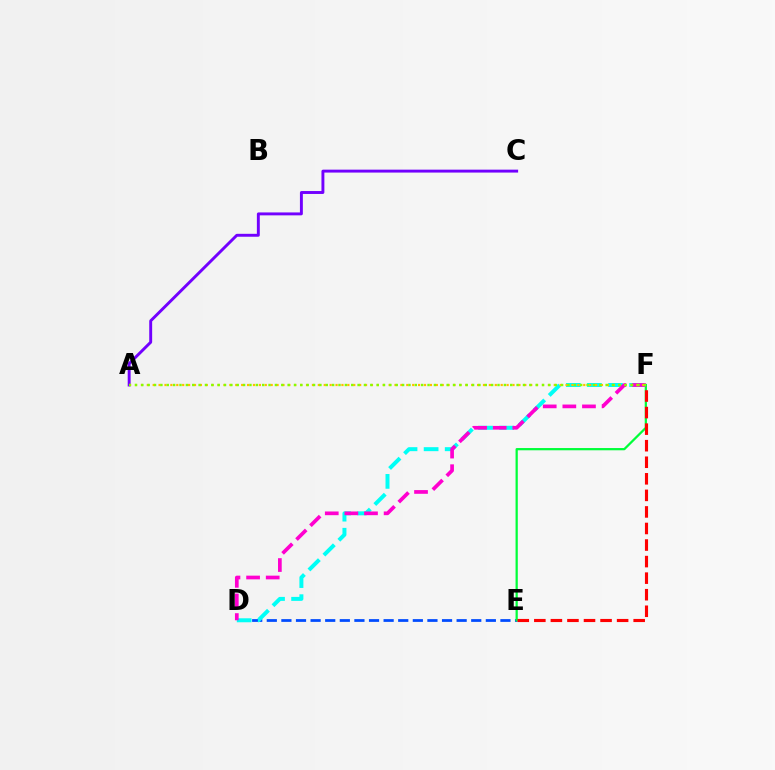{('D', 'E'): [{'color': '#004bff', 'line_style': 'dashed', 'thickness': 1.98}], ('D', 'F'): [{'color': '#00fff6', 'line_style': 'dashed', 'thickness': 2.86}, {'color': '#ff00cf', 'line_style': 'dashed', 'thickness': 2.66}], ('E', 'F'): [{'color': '#00ff39', 'line_style': 'solid', 'thickness': 1.62}, {'color': '#ff0000', 'line_style': 'dashed', 'thickness': 2.25}], ('A', 'C'): [{'color': '#7200ff', 'line_style': 'solid', 'thickness': 2.1}], ('A', 'F'): [{'color': '#ffbd00', 'line_style': 'dotted', 'thickness': 1.6}, {'color': '#84ff00', 'line_style': 'dotted', 'thickness': 1.73}]}